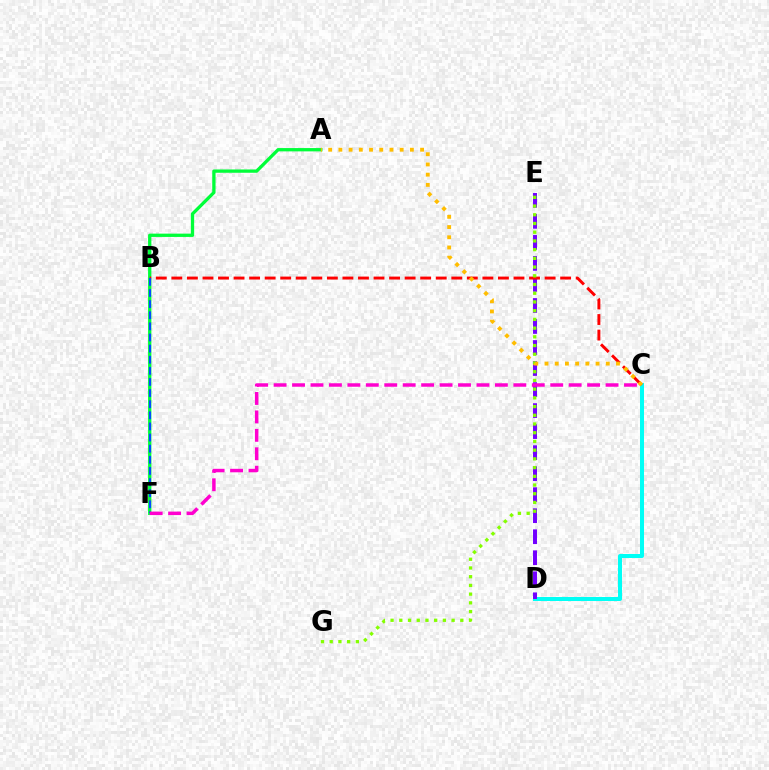{('C', 'D'): [{'color': '#00fff6', 'line_style': 'solid', 'thickness': 2.89}], ('D', 'E'): [{'color': '#7200ff', 'line_style': 'dashed', 'thickness': 2.86}], ('A', 'F'): [{'color': '#00ff39', 'line_style': 'solid', 'thickness': 2.38}], ('B', 'C'): [{'color': '#ff0000', 'line_style': 'dashed', 'thickness': 2.11}], ('B', 'F'): [{'color': '#004bff', 'line_style': 'dashed', 'thickness': 1.51}], ('E', 'G'): [{'color': '#84ff00', 'line_style': 'dotted', 'thickness': 2.37}], ('C', 'F'): [{'color': '#ff00cf', 'line_style': 'dashed', 'thickness': 2.51}], ('A', 'C'): [{'color': '#ffbd00', 'line_style': 'dotted', 'thickness': 2.77}]}